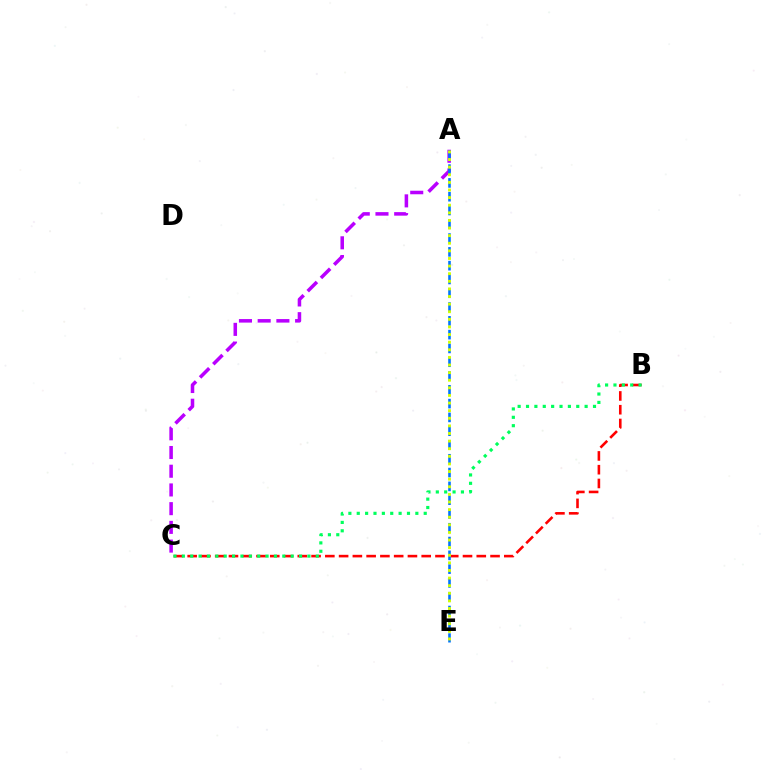{('A', 'C'): [{'color': '#b900ff', 'line_style': 'dashed', 'thickness': 2.54}], ('B', 'C'): [{'color': '#ff0000', 'line_style': 'dashed', 'thickness': 1.87}, {'color': '#00ff5c', 'line_style': 'dotted', 'thickness': 2.27}], ('A', 'E'): [{'color': '#0074ff', 'line_style': 'dashed', 'thickness': 1.87}, {'color': '#d1ff00', 'line_style': 'dotted', 'thickness': 2.07}]}